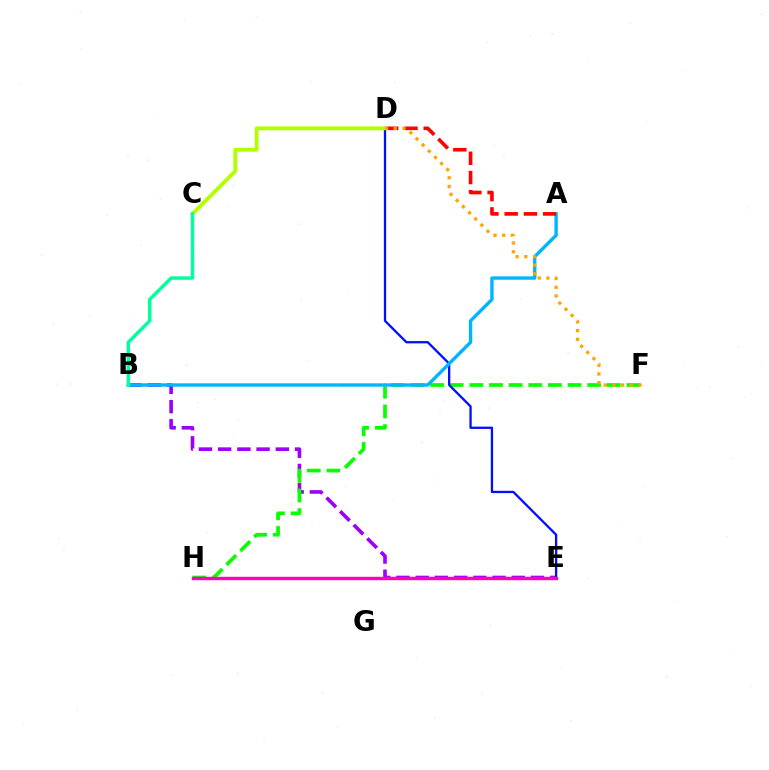{('B', 'E'): [{'color': '#9b00ff', 'line_style': 'dashed', 'thickness': 2.61}], ('F', 'H'): [{'color': '#08ff00', 'line_style': 'dashed', 'thickness': 2.67}], ('D', 'E'): [{'color': '#0010ff', 'line_style': 'solid', 'thickness': 1.66}], ('A', 'B'): [{'color': '#00b5ff', 'line_style': 'solid', 'thickness': 2.43}], ('A', 'D'): [{'color': '#ff0000', 'line_style': 'dashed', 'thickness': 2.62}], ('C', 'D'): [{'color': '#b3ff00', 'line_style': 'solid', 'thickness': 2.79}], ('B', 'C'): [{'color': '#00ff9d', 'line_style': 'solid', 'thickness': 2.48}], ('E', 'H'): [{'color': '#ff00bd', 'line_style': 'solid', 'thickness': 2.45}], ('D', 'F'): [{'color': '#ffa500', 'line_style': 'dotted', 'thickness': 2.36}]}